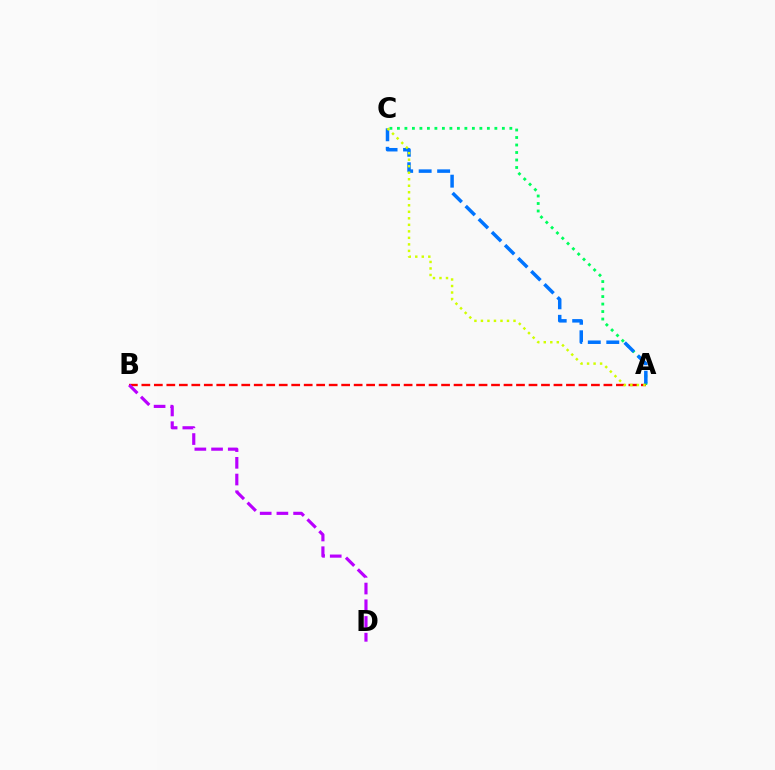{('A', 'C'): [{'color': '#00ff5c', 'line_style': 'dotted', 'thickness': 2.04}, {'color': '#0074ff', 'line_style': 'dashed', 'thickness': 2.51}, {'color': '#d1ff00', 'line_style': 'dotted', 'thickness': 1.77}], ('A', 'B'): [{'color': '#ff0000', 'line_style': 'dashed', 'thickness': 1.7}], ('B', 'D'): [{'color': '#b900ff', 'line_style': 'dashed', 'thickness': 2.27}]}